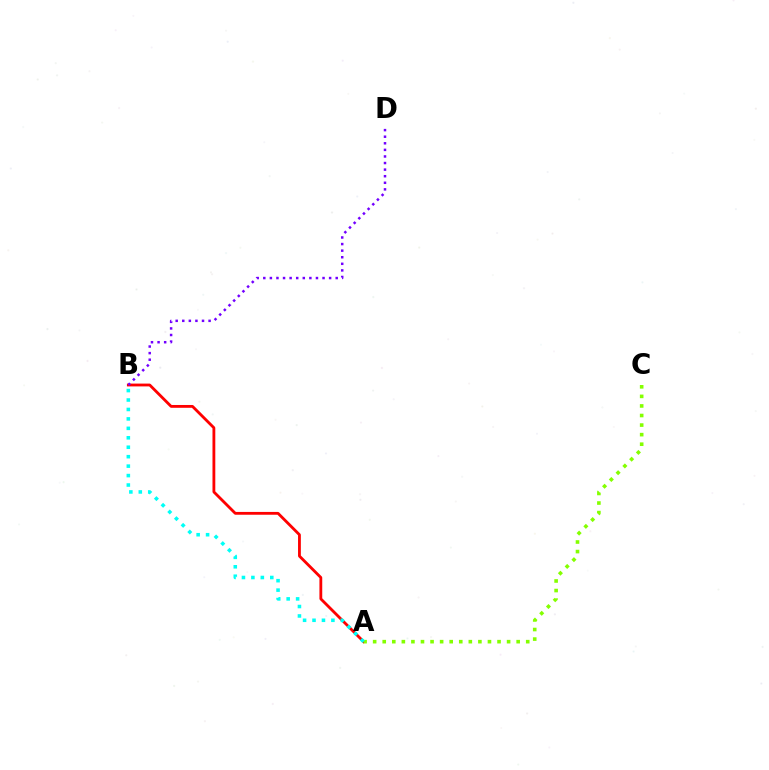{('A', 'B'): [{'color': '#ff0000', 'line_style': 'solid', 'thickness': 2.03}, {'color': '#00fff6', 'line_style': 'dotted', 'thickness': 2.57}], ('A', 'C'): [{'color': '#84ff00', 'line_style': 'dotted', 'thickness': 2.6}], ('B', 'D'): [{'color': '#7200ff', 'line_style': 'dotted', 'thickness': 1.79}]}